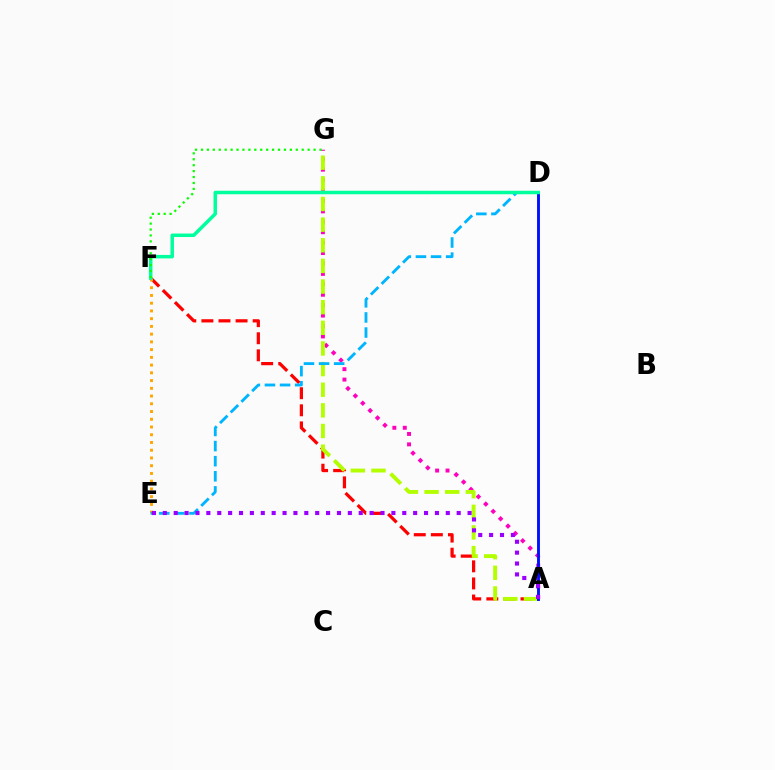{('A', 'G'): [{'color': '#ff00bd', 'line_style': 'dotted', 'thickness': 2.83}, {'color': '#b3ff00', 'line_style': 'dashed', 'thickness': 2.8}], ('A', 'F'): [{'color': '#ff0000', 'line_style': 'dashed', 'thickness': 2.32}], ('A', 'D'): [{'color': '#0010ff', 'line_style': 'solid', 'thickness': 2.08}], ('E', 'F'): [{'color': '#ffa500', 'line_style': 'dotted', 'thickness': 2.1}], ('D', 'E'): [{'color': '#00b5ff', 'line_style': 'dashed', 'thickness': 2.05}], ('A', 'E'): [{'color': '#9b00ff', 'line_style': 'dotted', 'thickness': 2.96}], ('D', 'F'): [{'color': '#00ff9d', 'line_style': 'solid', 'thickness': 2.51}], ('F', 'G'): [{'color': '#08ff00', 'line_style': 'dotted', 'thickness': 1.61}]}